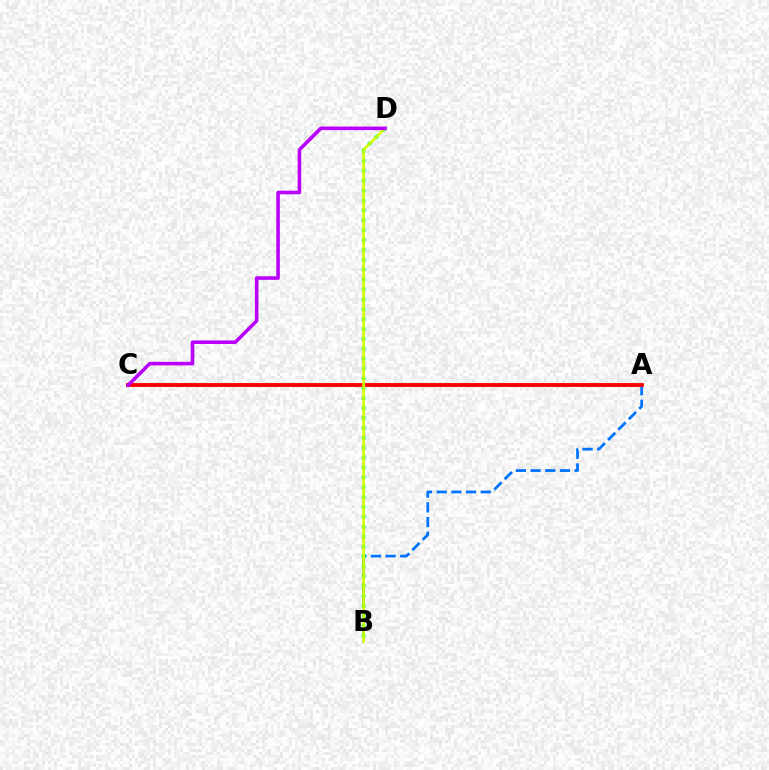{('A', 'B'): [{'color': '#0074ff', 'line_style': 'dashed', 'thickness': 1.99}], ('A', 'C'): [{'color': '#ff0000', 'line_style': 'solid', 'thickness': 2.77}], ('B', 'D'): [{'color': '#00ff5c', 'line_style': 'dotted', 'thickness': 2.69}, {'color': '#d1ff00', 'line_style': 'solid', 'thickness': 1.86}], ('C', 'D'): [{'color': '#b900ff', 'line_style': 'solid', 'thickness': 2.57}]}